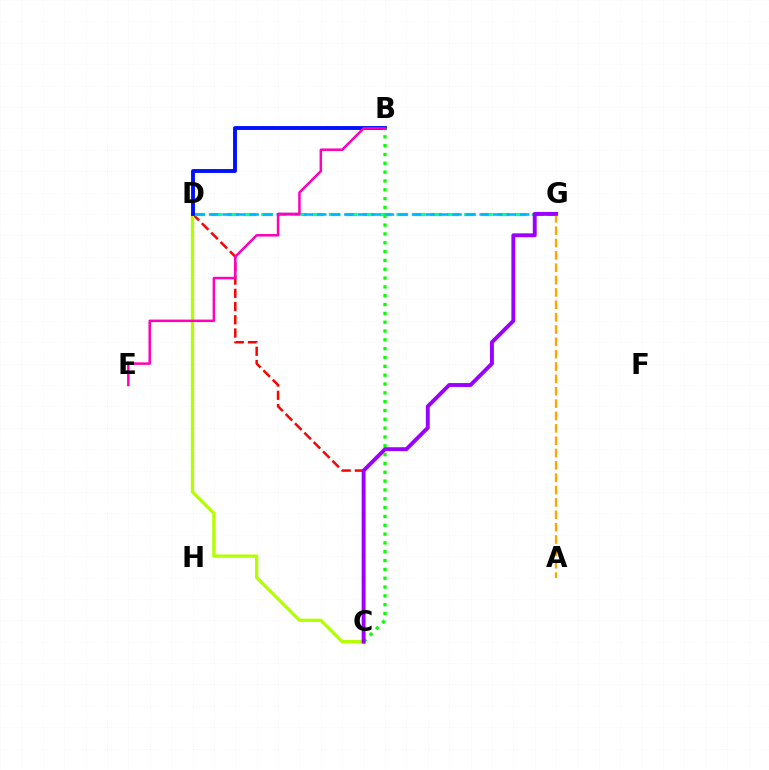{('C', 'D'): [{'color': '#ff0000', 'line_style': 'dashed', 'thickness': 1.8}, {'color': '#b3ff00', 'line_style': 'solid', 'thickness': 2.37}], ('D', 'G'): [{'color': '#00ff9d', 'line_style': 'dashed', 'thickness': 2.3}, {'color': '#00b5ff', 'line_style': 'dashed', 'thickness': 1.84}], ('B', 'D'): [{'color': '#0010ff', 'line_style': 'solid', 'thickness': 2.79}], ('A', 'G'): [{'color': '#ffa500', 'line_style': 'dashed', 'thickness': 1.68}], ('B', 'C'): [{'color': '#08ff00', 'line_style': 'dotted', 'thickness': 2.4}], ('C', 'G'): [{'color': '#9b00ff', 'line_style': 'solid', 'thickness': 2.81}], ('B', 'E'): [{'color': '#ff00bd', 'line_style': 'solid', 'thickness': 1.81}]}